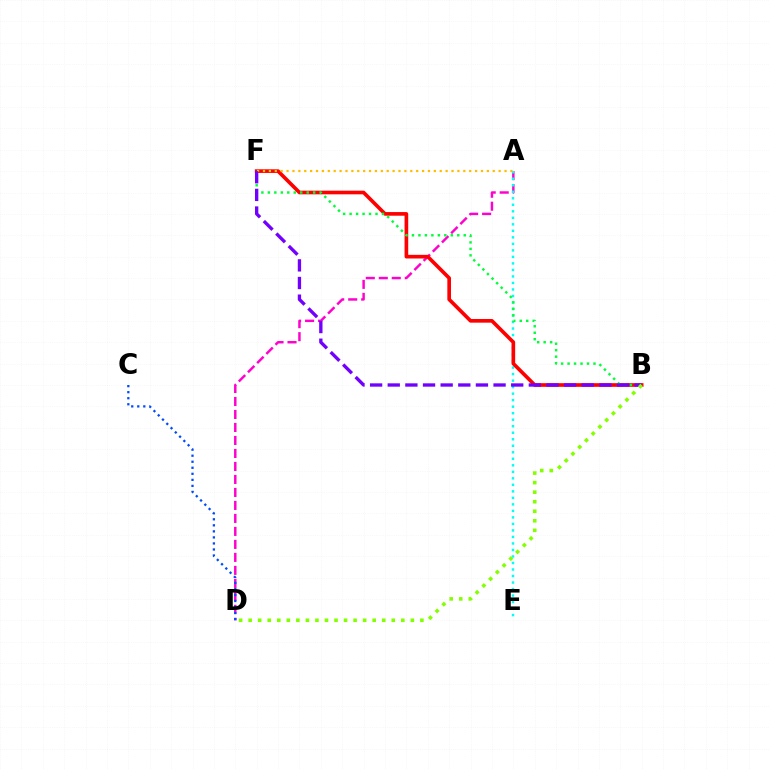{('A', 'D'): [{'color': '#ff00cf', 'line_style': 'dashed', 'thickness': 1.76}], ('A', 'E'): [{'color': '#00fff6', 'line_style': 'dotted', 'thickness': 1.77}], ('B', 'F'): [{'color': '#ff0000', 'line_style': 'solid', 'thickness': 2.63}, {'color': '#00ff39', 'line_style': 'dotted', 'thickness': 1.76}, {'color': '#7200ff', 'line_style': 'dashed', 'thickness': 2.4}], ('A', 'F'): [{'color': '#ffbd00', 'line_style': 'dotted', 'thickness': 1.6}], ('C', 'D'): [{'color': '#004bff', 'line_style': 'dotted', 'thickness': 1.64}], ('B', 'D'): [{'color': '#84ff00', 'line_style': 'dotted', 'thickness': 2.59}]}